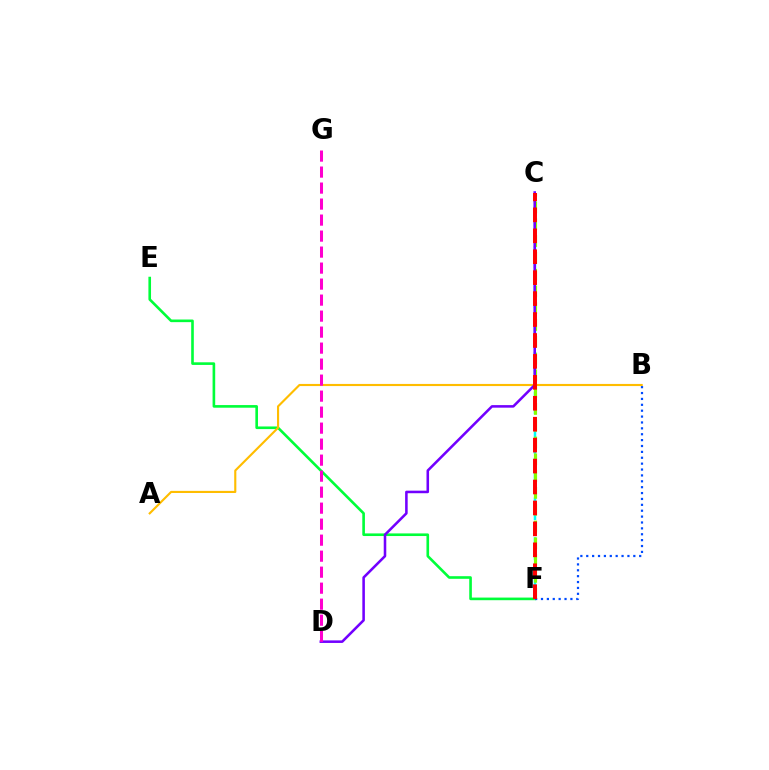{('E', 'F'): [{'color': '#00ff39', 'line_style': 'solid', 'thickness': 1.89}], ('C', 'F'): [{'color': '#00fff6', 'line_style': 'dashed', 'thickness': 1.8}, {'color': '#84ff00', 'line_style': 'dashed', 'thickness': 2.28}, {'color': '#ff0000', 'line_style': 'dashed', 'thickness': 2.84}], ('A', 'B'): [{'color': '#ffbd00', 'line_style': 'solid', 'thickness': 1.53}], ('B', 'F'): [{'color': '#004bff', 'line_style': 'dotted', 'thickness': 1.6}], ('C', 'D'): [{'color': '#7200ff', 'line_style': 'solid', 'thickness': 1.84}], ('D', 'G'): [{'color': '#ff00cf', 'line_style': 'dashed', 'thickness': 2.17}]}